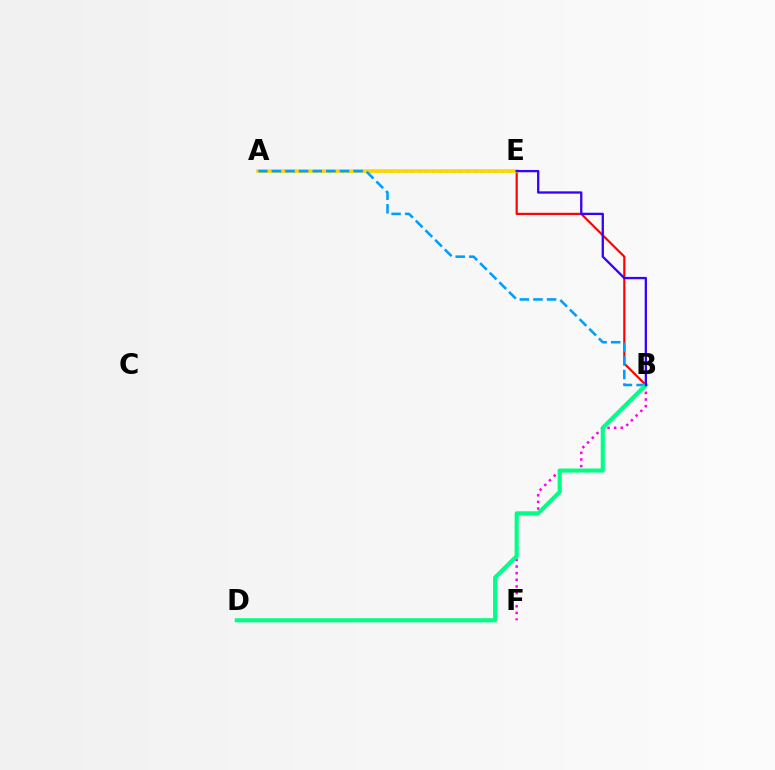{('B', 'F'): [{'color': '#ff00ed', 'line_style': 'dotted', 'thickness': 1.8}], ('B', 'E'): [{'color': '#ff0000', 'line_style': 'solid', 'thickness': 1.56}, {'color': '#3700ff', 'line_style': 'solid', 'thickness': 1.66}], ('A', 'E'): [{'color': '#4fff00', 'line_style': 'dotted', 'thickness': 1.89}, {'color': '#ffd500', 'line_style': 'solid', 'thickness': 2.6}], ('A', 'B'): [{'color': '#009eff', 'line_style': 'dashed', 'thickness': 1.85}], ('B', 'D'): [{'color': '#00ff86', 'line_style': 'solid', 'thickness': 2.97}]}